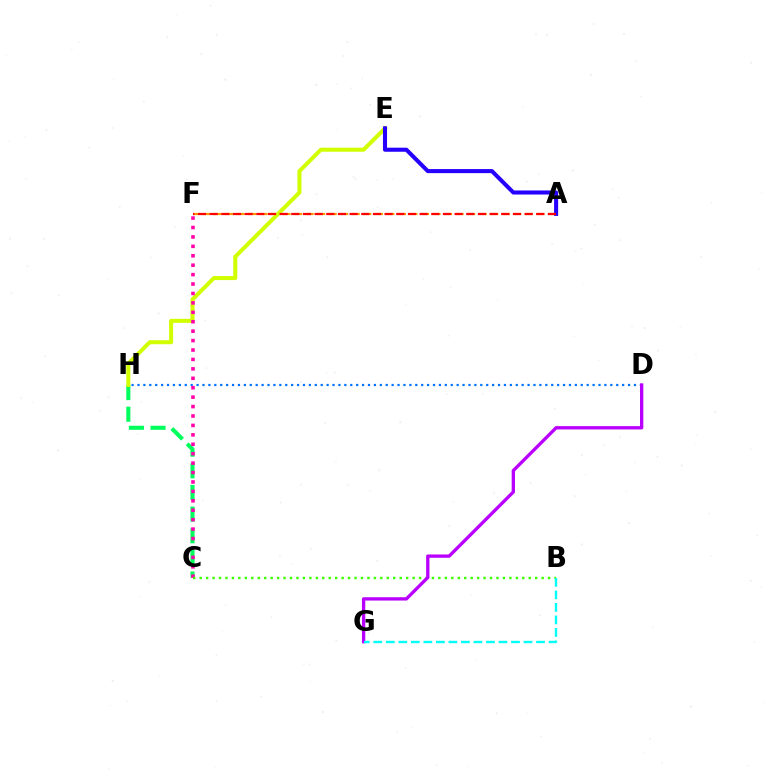{('C', 'H'): [{'color': '#00ff5c', 'line_style': 'dashed', 'thickness': 2.94}], ('A', 'F'): [{'color': '#ff9400', 'line_style': 'dashed', 'thickness': 1.57}, {'color': '#ff0000', 'line_style': 'dashed', 'thickness': 1.58}], ('D', 'H'): [{'color': '#0074ff', 'line_style': 'dotted', 'thickness': 1.61}], ('E', 'H'): [{'color': '#d1ff00', 'line_style': 'solid', 'thickness': 2.9}], ('C', 'F'): [{'color': '#ff00ac', 'line_style': 'dotted', 'thickness': 2.56}], ('B', 'C'): [{'color': '#3dff00', 'line_style': 'dotted', 'thickness': 1.75}], ('D', 'G'): [{'color': '#b900ff', 'line_style': 'solid', 'thickness': 2.39}], ('B', 'G'): [{'color': '#00fff6', 'line_style': 'dashed', 'thickness': 1.7}], ('A', 'E'): [{'color': '#2500ff', 'line_style': 'solid', 'thickness': 2.92}]}